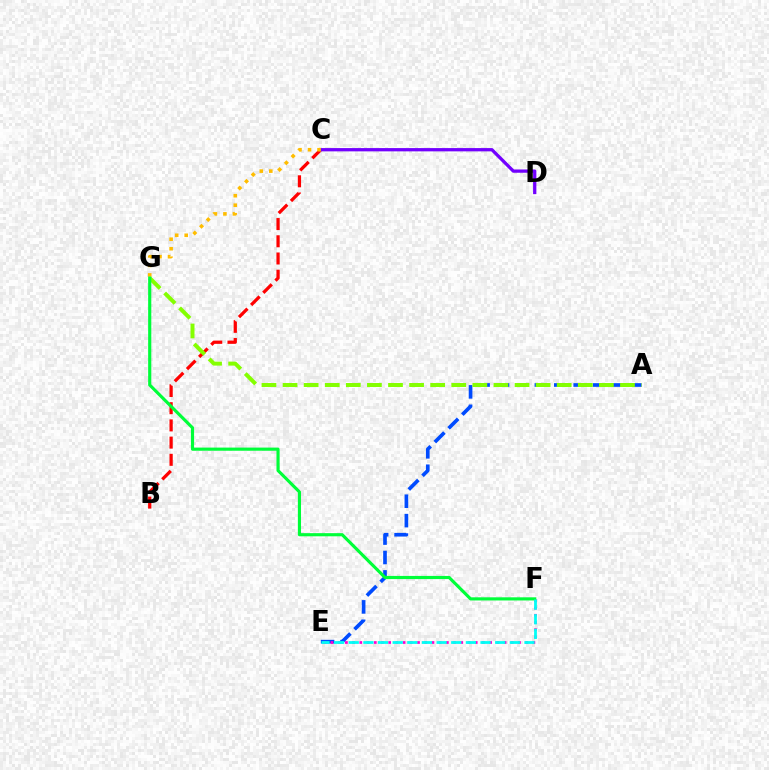{('A', 'E'): [{'color': '#004bff', 'line_style': 'dashed', 'thickness': 2.64}], ('E', 'F'): [{'color': '#ff00cf', 'line_style': 'dotted', 'thickness': 1.96}, {'color': '#00fff6', 'line_style': 'dashed', 'thickness': 1.99}], ('B', 'C'): [{'color': '#ff0000', 'line_style': 'dashed', 'thickness': 2.34}], ('A', 'G'): [{'color': '#84ff00', 'line_style': 'dashed', 'thickness': 2.86}], ('C', 'D'): [{'color': '#7200ff', 'line_style': 'solid', 'thickness': 2.36}], ('C', 'G'): [{'color': '#ffbd00', 'line_style': 'dotted', 'thickness': 2.59}], ('F', 'G'): [{'color': '#00ff39', 'line_style': 'solid', 'thickness': 2.27}]}